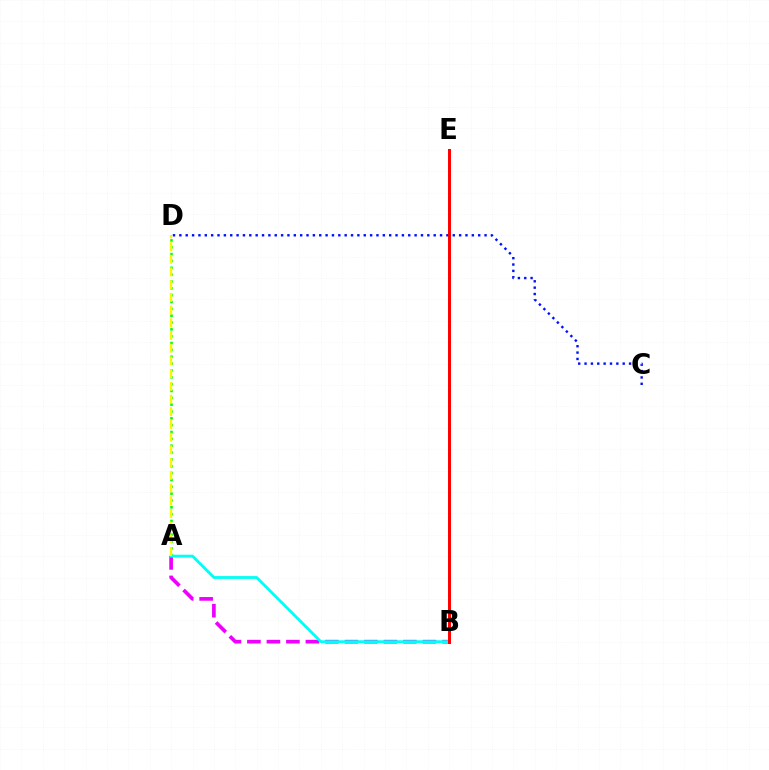{('A', 'B'): [{'color': '#ee00ff', 'line_style': 'dashed', 'thickness': 2.65}, {'color': '#00fff6', 'line_style': 'solid', 'thickness': 2.02}], ('A', 'D'): [{'color': '#08ff00', 'line_style': 'dotted', 'thickness': 1.86}, {'color': '#fcf500', 'line_style': 'dashed', 'thickness': 1.73}], ('C', 'D'): [{'color': '#0010ff', 'line_style': 'dotted', 'thickness': 1.73}], ('B', 'E'): [{'color': '#ff0000', 'line_style': 'solid', 'thickness': 2.14}]}